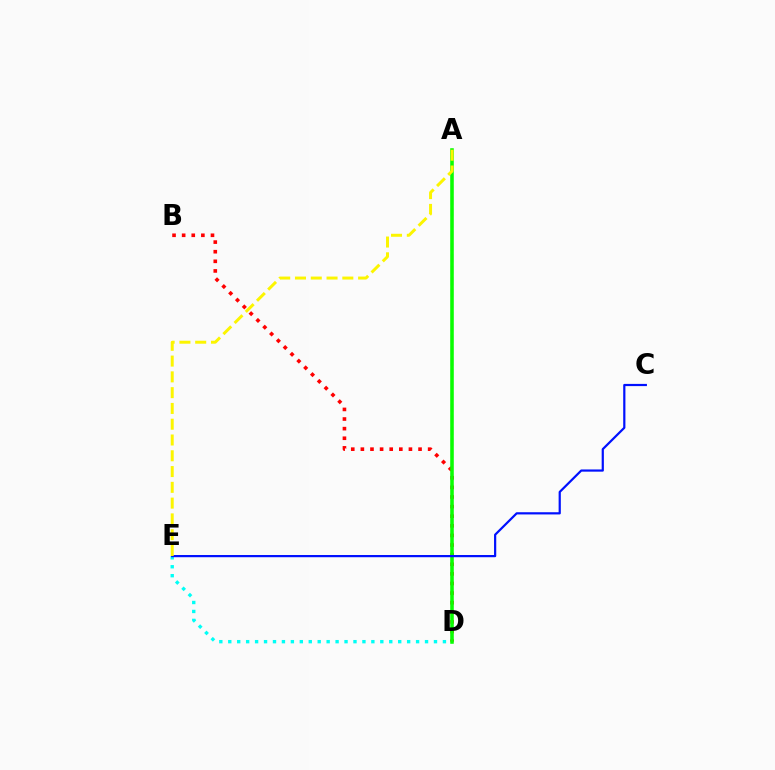{('A', 'D'): [{'color': '#ee00ff', 'line_style': 'dashed', 'thickness': 1.56}, {'color': '#08ff00', 'line_style': 'solid', 'thickness': 2.56}], ('B', 'D'): [{'color': '#ff0000', 'line_style': 'dotted', 'thickness': 2.61}], ('D', 'E'): [{'color': '#00fff6', 'line_style': 'dotted', 'thickness': 2.43}], ('C', 'E'): [{'color': '#0010ff', 'line_style': 'solid', 'thickness': 1.59}], ('A', 'E'): [{'color': '#fcf500', 'line_style': 'dashed', 'thickness': 2.14}]}